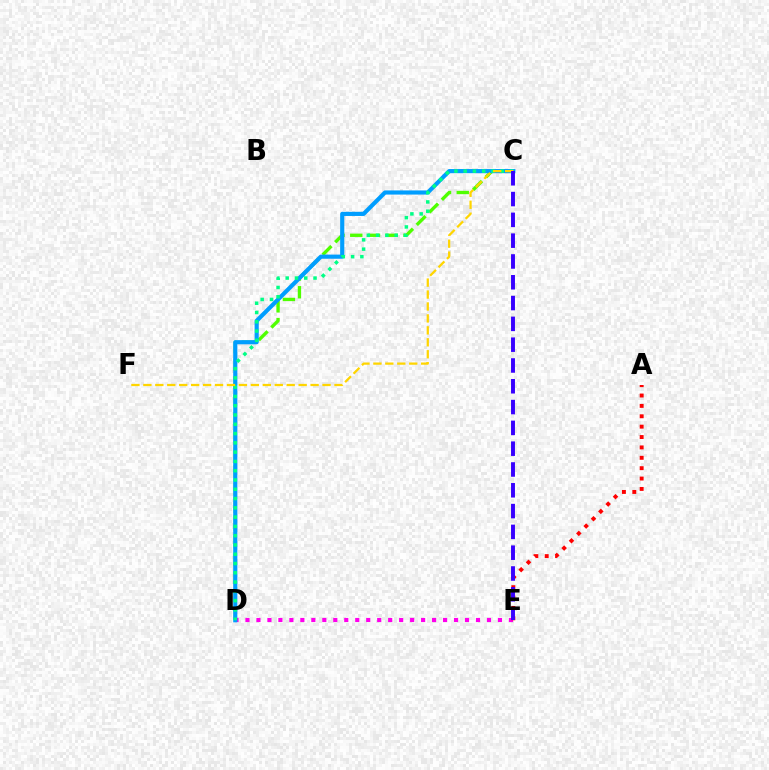{('C', 'D'): [{'color': '#4fff00', 'line_style': 'dashed', 'thickness': 2.41}, {'color': '#009eff', 'line_style': 'solid', 'thickness': 2.99}, {'color': '#00ff86', 'line_style': 'dotted', 'thickness': 2.52}], ('D', 'E'): [{'color': '#ff00ed', 'line_style': 'dotted', 'thickness': 2.98}], ('A', 'E'): [{'color': '#ff0000', 'line_style': 'dotted', 'thickness': 2.82}], ('C', 'F'): [{'color': '#ffd500', 'line_style': 'dashed', 'thickness': 1.62}], ('C', 'E'): [{'color': '#3700ff', 'line_style': 'dashed', 'thickness': 2.83}]}